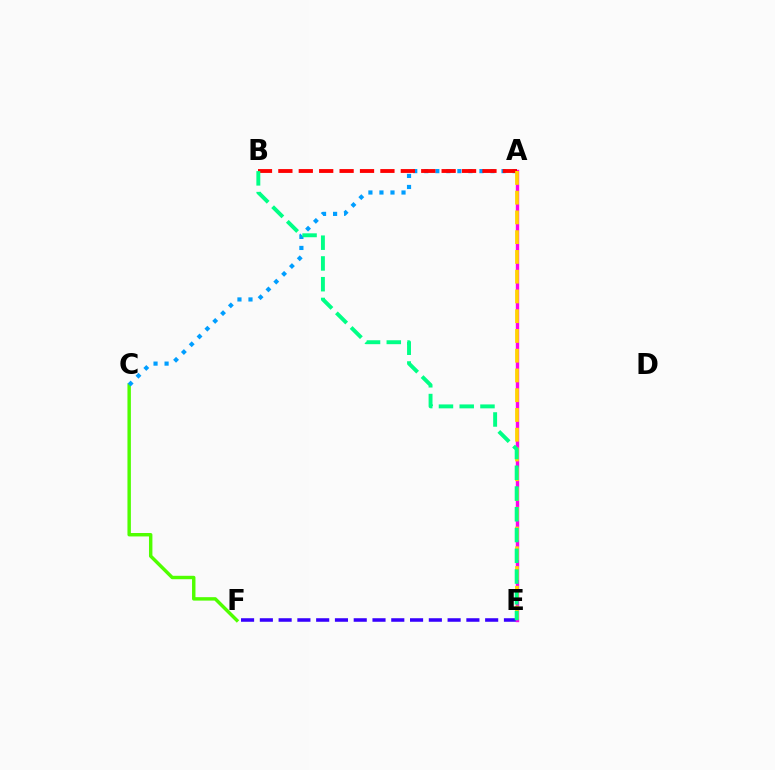{('E', 'F'): [{'color': '#3700ff', 'line_style': 'dashed', 'thickness': 2.55}], ('C', 'F'): [{'color': '#4fff00', 'line_style': 'solid', 'thickness': 2.47}], ('A', 'C'): [{'color': '#009eff', 'line_style': 'dotted', 'thickness': 3.0}], ('A', 'E'): [{'color': '#ff00ed', 'line_style': 'solid', 'thickness': 2.43}, {'color': '#ffd500', 'line_style': 'dashed', 'thickness': 2.68}], ('A', 'B'): [{'color': '#ff0000', 'line_style': 'dashed', 'thickness': 2.77}], ('B', 'E'): [{'color': '#00ff86', 'line_style': 'dashed', 'thickness': 2.82}]}